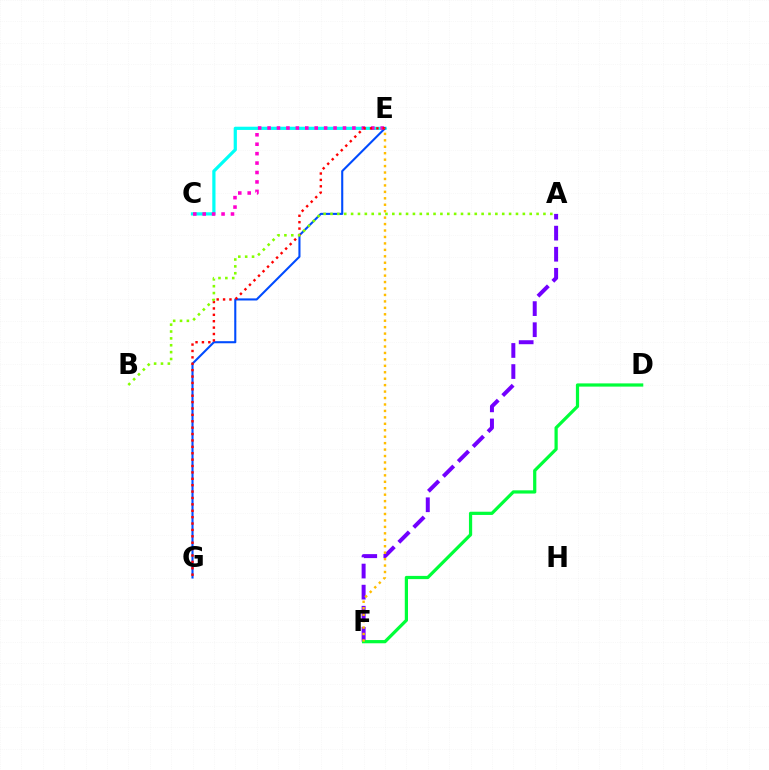{('A', 'F'): [{'color': '#7200ff', 'line_style': 'dashed', 'thickness': 2.86}], ('C', 'E'): [{'color': '#00fff6', 'line_style': 'solid', 'thickness': 2.32}, {'color': '#ff00cf', 'line_style': 'dotted', 'thickness': 2.56}], ('E', 'G'): [{'color': '#004bff', 'line_style': 'solid', 'thickness': 1.51}, {'color': '#ff0000', 'line_style': 'dotted', 'thickness': 1.74}], ('D', 'F'): [{'color': '#00ff39', 'line_style': 'solid', 'thickness': 2.32}], ('A', 'B'): [{'color': '#84ff00', 'line_style': 'dotted', 'thickness': 1.87}], ('E', 'F'): [{'color': '#ffbd00', 'line_style': 'dotted', 'thickness': 1.75}]}